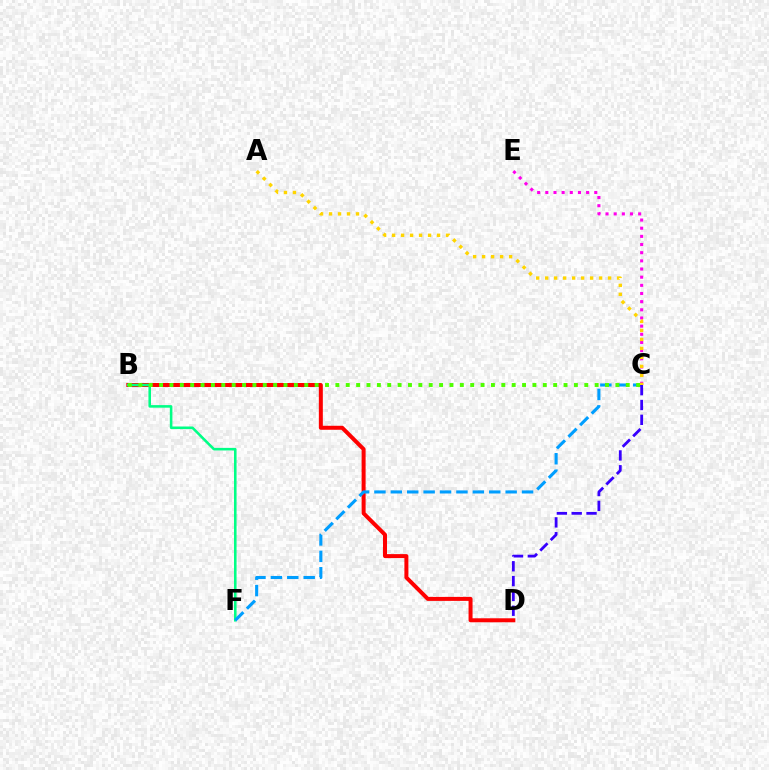{('B', 'D'): [{'color': '#ff0000', 'line_style': 'solid', 'thickness': 2.87}], ('B', 'F'): [{'color': '#00ff86', 'line_style': 'solid', 'thickness': 1.85}], ('C', 'E'): [{'color': '#ff00ed', 'line_style': 'dotted', 'thickness': 2.22}], ('C', 'F'): [{'color': '#009eff', 'line_style': 'dashed', 'thickness': 2.23}], ('B', 'C'): [{'color': '#4fff00', 'line_style': 'dotted', 'thickness': 2.82}], ('C', 'D'): [{'color': '#3700ff', 'line_style': 'dashed', 'thickness': 2.01}], ('A', 'C'): [{'color': '#ffd500', 'line_style': 'dotted', 'thickness': 2.44}]}